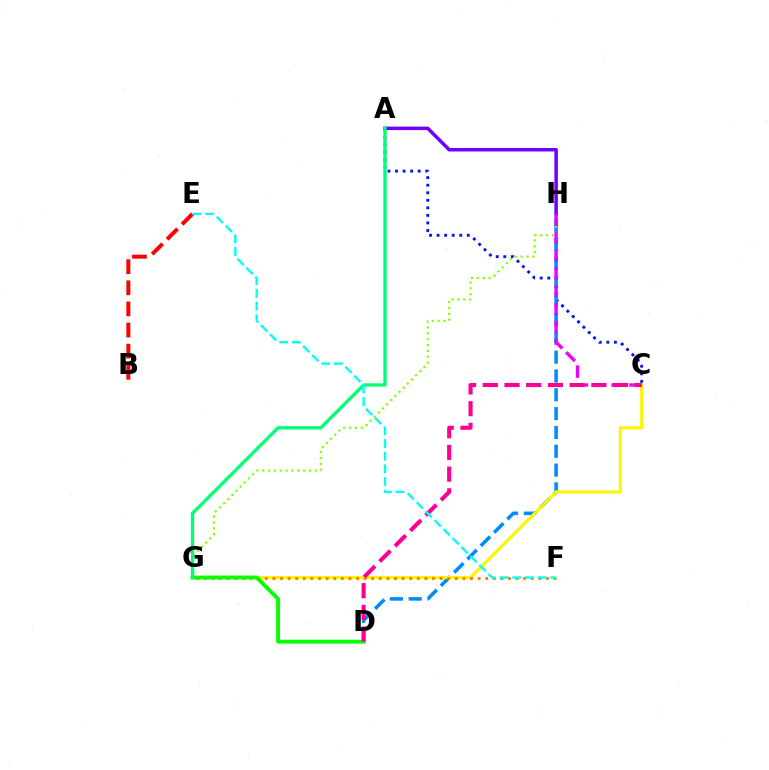{('B', 'E'): [{'color': '#ff0000', 'line_style': 'dashed', 'thickness': 2.87}], ('A', 'C'): [{'color': '#0010ff', 'line_style': 'dotted', 'thickness': 2.05}], ('D', 'H'): [{'color': '#008cff', 'line_style': 'dashed', 'thickness': 2.56}], ('C', 'G'): [{'color': '#fcf500', 'line_style': 'solid', 'thickness': 2.24}], ('F', 'G'): [{'color': '#ff7c00', 'line_style': 'dotted', 'thickness': 2.06}], ('G', 'H'): [{'color': '#84ff00', 'line_style': 'dotted', 'thickness': 1.59}], ('D', 'G'): [{'color': '#08ff00', 'line_style': 'solid', 'thickness': 2.8}], ('A', 'H'): [{'color': '#7200ff', 'line_style': 'solid', 'thickness': 2.53}], ('A', 'G'): [{'color': '#00ff74', 'line_style': 'solid', 'thickness': 2.4}], ('C', 'H'): [{'color': '#ee00ff', 'line_style': 'dashed', 'thickness': 2.42}], ('C', 'D'): [{'color': '#ff0094', 'line_style': 'dashed', 'thickness': 2.95}], ('E', 'F'): [{'color': '#00fff6', 'line_style': 'dashed', 'thickness': 1.72}]}